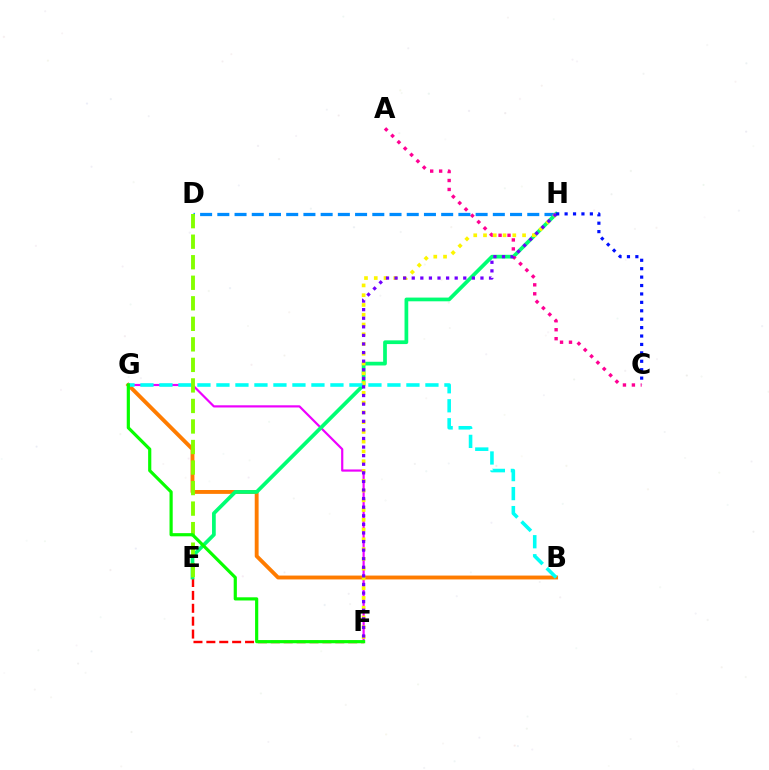{('E', 'F'): [{'color': '#ff0000', 'line_style': 'dashed', 'thickness': 1.75}], ('B', 'G'): [{'color': '#ff7c00', 'line_style': 'solid', 'thickness': 2.79}, {'color': '#00fff6', 'line_style': 'dashed', 'thickness': 2.58}], ('F', 'G'): [{'color': '#ee00ff', 'line_style': 'solid', 'thickness': 1.58}, {'color': '#08ff00', 'line_style': 'solid', 'thickness': 2.29}], ('E', 'H'): [{'color': '#00ff74', 'line_style': 'solid', 'thickness': 2.68}], ('A', 'C'): [{'color': '#ff0094', 'line_style': 'dotted', 'thickness': 2.43}], ('D', 'H'): [{'color': '#008cff', 'line_style': 'dashed', 'thickness': 2.34}], ('F', 'H'): [{'color': '#fcf500', 'line_style': 'dotted', 'thickness': 2.65}, {'color': '#7200ff', 'line_style': 'dotted', 'thickness': 2.33}], ('D', 'E'): [{'color': '#84ff00', 'line_style': 'dashed', 'thickness': 2.79}], ('C', 'H'): [{'color': '#0010ff', 'line_style': 'dotted', 'thickness': 2.29}]}